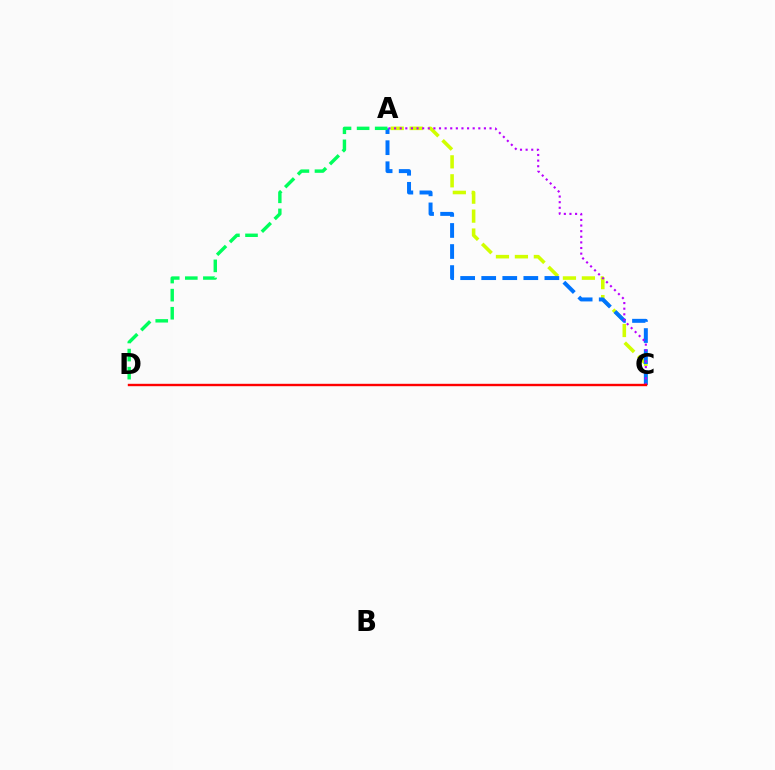{('A', 'C'): [{'color': '#d1ff00', 'line_style': 'dashed', 'thickness': 2.57}, {'color': '#0074ff', 'line_style': 'dashed', 'thickness': 2.86}, {'color': '#b900ff', 'line_style': 'dotted', 'thickness': 1.53}], ('A', 'D'): [{'color': '#00ff5c', 'line_style': 'dashed', 'thickness': 2.46}], ('C', 'D'): [{'color': '#ff0000', 'line_style': 'solid', 'thickness': 1.72}]}